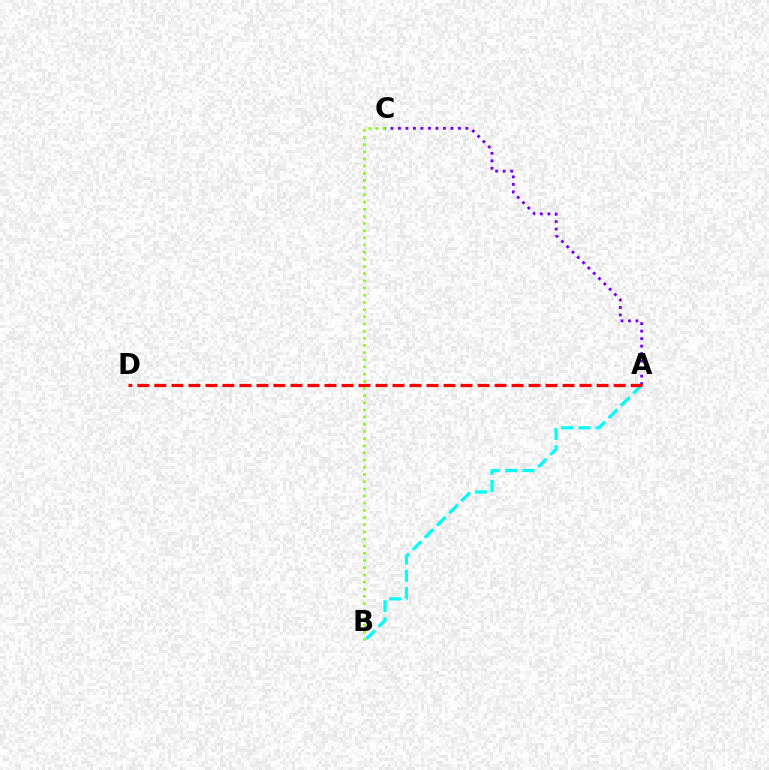{('A', 'C'): [{'color': '#7200ff', 'line_style': 'dotted', 'thickness': 2.04}], ('A', 'B'): [{'color': '#00fff6', 'line_style': 'dashed', 'thickness': 2.34}], ('A', 'D'): [{'color': '#ff0000', 'line_style': 'dashed', 'thickness': 2.31}], ('B', 'C'): [{'color': '#84ff00', 'line_style': 'dotted', 'thickness': 1.95}]}